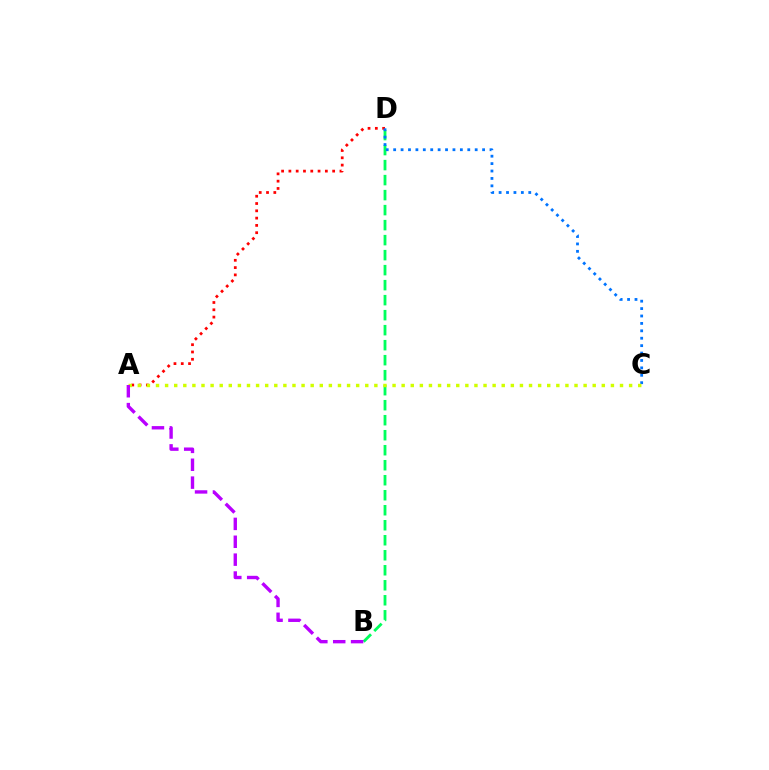{('B', 'D'): [{'color': '#00ff5c', 'line_style': 'dashed', 'thickness': 2.04}], ('A', 'D'): [{'color': '#ff0000', 'line_style': 'dotted', 'thickness': 1.98}], ('C', 'D'): [{'color': '#0074ff', 'line_style': 'dotted', 'thickness': 2.01}], ('A', 'C'): [{'color': '#d1ff00', 'line_style': 'dotted', 'thickness': 2.47}], ('A', 'B'): [{'color': '#b900ff', 'line_style': 'dashed', 'thickness': 2.43}]}